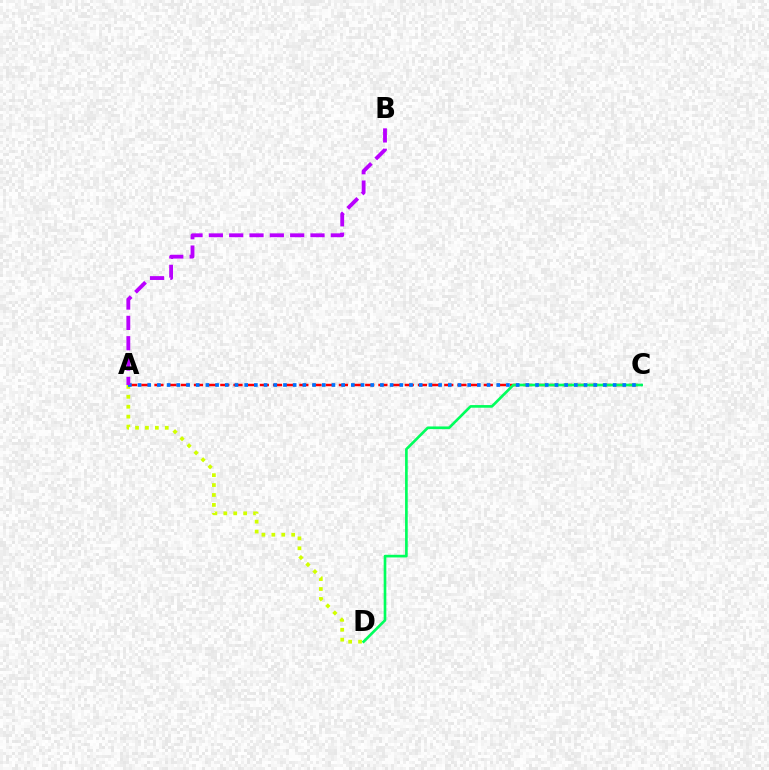{('A', 'C'): [{'color': '#ff0000', 'line_style': 'dashed', 'thickness': 1.79}, {'color': '#0074ff', 'line_style': 'dotted', 'thickness': 2.63}], ('A', 'D'): [{'color': '#d1ff00', 'line_style': 'dotted', 'thickness': 2.69}], ('C', 'D'): [{'color': '#00ff5c', 'line_style': 'solid', 'thickness': 1.91}], ('A', 'B'): [{'color': '#b900ff', 'line_style': 'dashed', 'thickness': 2.76}]}